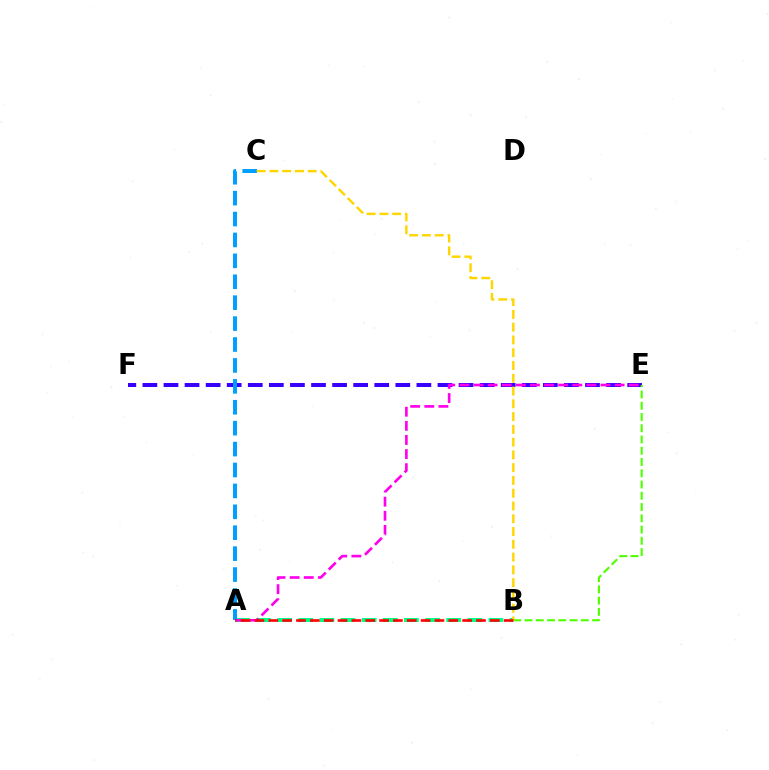{('E', 'F'): [{'color': '#3700ff', 'line_style': 'dashed', 'thickness': 2.86}], ('B', 'E'): [{'color': '#4fff00', 'line_style': 'dashed', 'thickness': 1.53}], ('A', 'B'): [{'color': '#00ff86', 'line_style': 'dashed', 'thickness': 2.87}, {'color': '#ff0000', 'line_style': 'dashed', 'thickness': 1.88}], ('A', 'C'): [{'color': '#009eff', 'line_style': 'dashed', 'thickness': 2.84}], ('B', 'C'): [{'color': '#ffd500', 'line_style': 'dashed', 'thickness': 1.74}], ('A', 'E'): [{'color': '#ff00ed', 'line_style': 'dashed', 'thickness': 1.92}]}